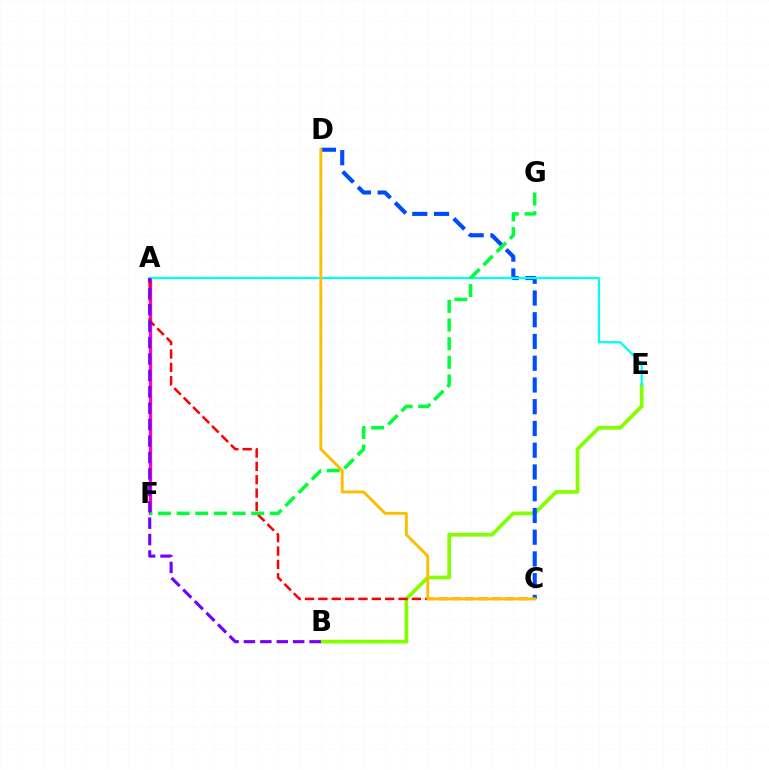{('A', 'F'): [{'color': '#ff00cf', 'line_style': 'solid', 'thickness': 2.36}], ('B', 'E'): [{'color': '#84ff00', 'line_style': 'solid', 'thickness': 2.67}], ('A', 'C'): [{'color': '#ff0000', 'line_style': 'dashed', 'thickness': 1.81}], ('C', 'D'): [{'color': '#004bff', 'line_style': 'dashed', 'thickness': 2.95}, {'color': '#ffbd00', 'line_style': 'solid', 'thickness': 2.08}], ('A', 'E'): [{'color': '#00fff6', 'line_style': 'solid', 'thickness': 1.62}], ('F', 'G'): [{'color': '#00ff39', 'line_style': 'dashed', 'thickness': 2.53}], ('A', 'B'): [{'color': '#7200ff', 'line_style': 'dashed', 'thickness': 2.23}]}